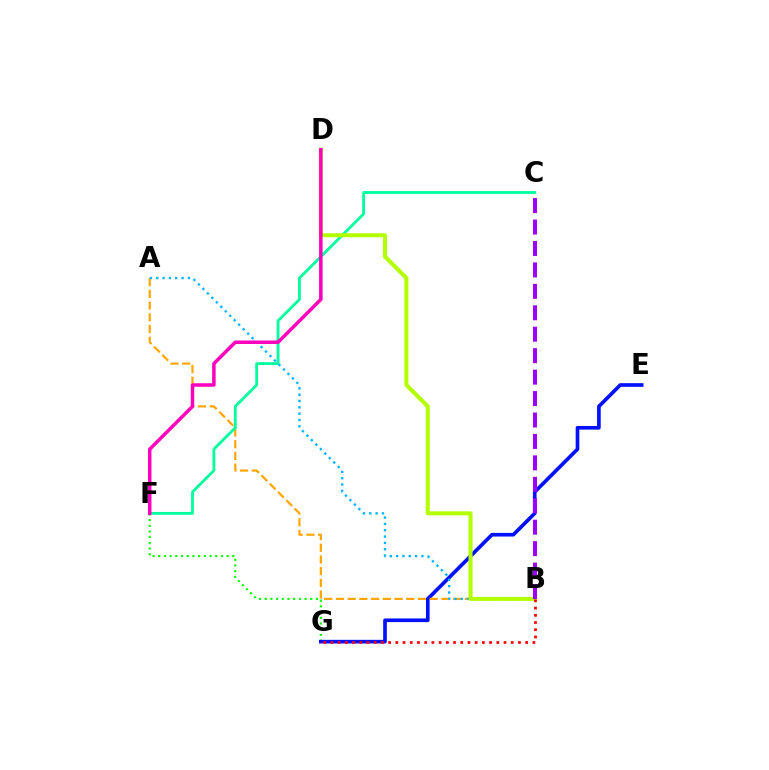{('F', 'G'): [{'color': '#08ff00', 'line_style': 'dotted', 'thickness': 1.55}], ('E', 'G'): [{'color': '#0010ff', 'line_style': 'solid', 'thickness': 2.63}], ('A', 'B'): [{'color': '#ffa500', 'line_style': 'dashed', 'thickness': 1.59}, {'color': '#00b5ff', 'line_style': 'dotted', 'thickness': 1.72}], ('C', 'F'): [{'color': '#00ff9d', 'line_style': 'solid', 'thickness': 2.02}], ('B', 'D'): [{'color': '#b3ff00', 'line_style': 'solid', 'thickness': 2.9}], ('B', 'C'): [{'color': '#9b00ff', 'line_style': 'dashed', 'thickness': 2.91}], ('D', 'F'): [{'color': '#ff00bd', 'line_style': 'solid', 'thickness': 2.52}], ('B', 'G'): [{'color': '#ff0000', 'line_style': 'dotted', 'thickness': 1.96}]}